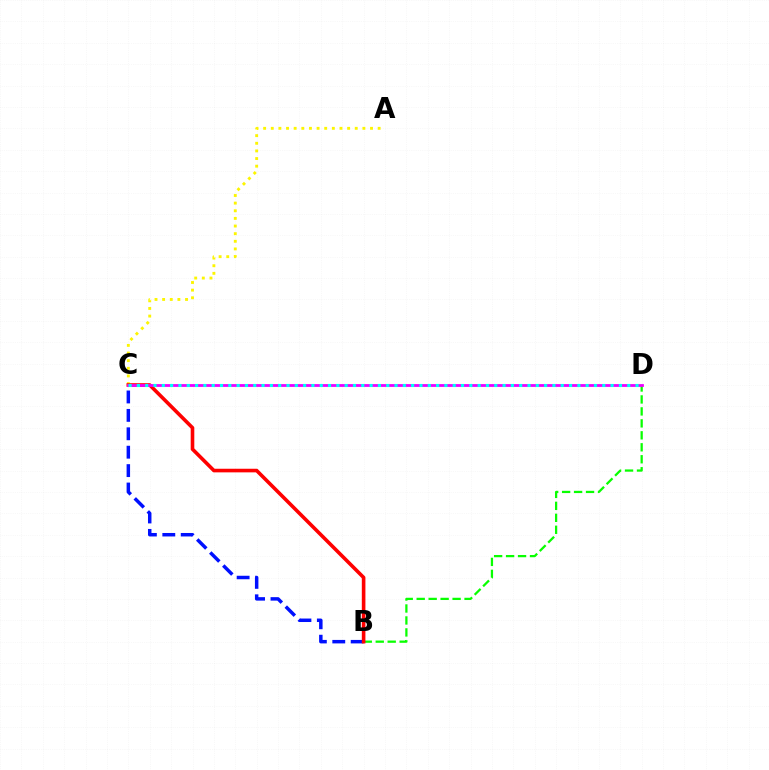{('A', 'C'): [{'color': '#fcf500', 'line_style': 'dotted', 'thickness': 2.07}], ('B', 'D'): [{'color': '#08ff00', 'line_style': 'dashed', 'thickness': 1.63}], ('B', 'C'): [{'color': '#0010ff', 'line_style': 'dashed', 'thickness': 2.5}, {'color': '#ff0000', 'line_style': 'solid', 'thickness': 2.6}], ('C', 'D'): [{'color': '#ee00ff', 'line_style': 'solid', 'thickness': 2.02}, {'color': '#00fff6', 'line_style': 'dotted', 'thickness': 2.26}]}